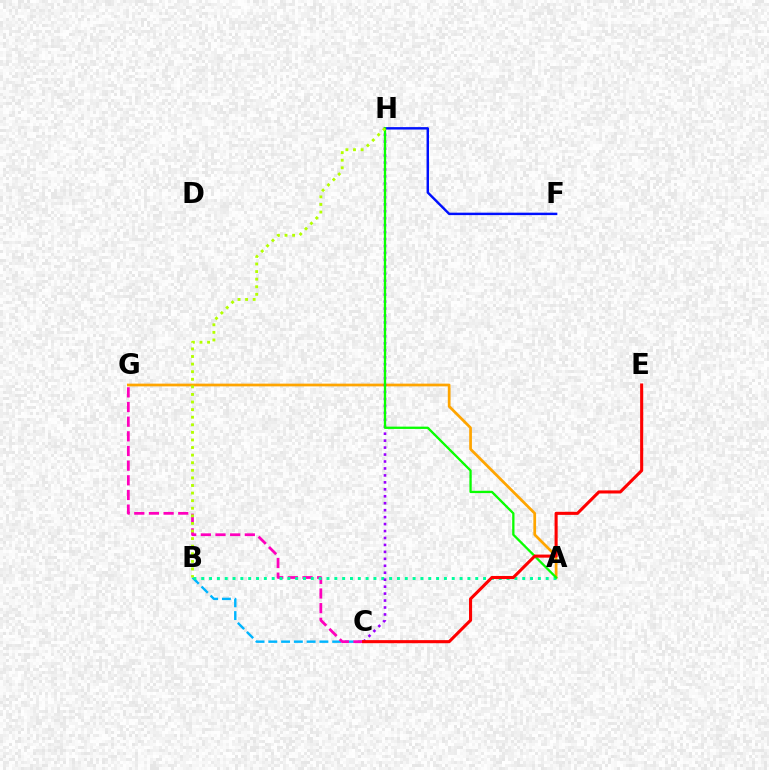{('B', 'C'): [{'color': '#00b5ff', 'line_style': 'dashed', 'thickness': 1.74}], ('C', 'G'): [{'color': '#ff00bd', 'line_style': 'dashed', 'thickness': 1.99}], ('A', 'G'): [{'color': '#ffa500', 'line_style': 'solid', 'thickness': 1.97}], ('A', 'B'): [{'color': '#00ff9d', 'line_style': 'dotted', 'thickness': 2.13}], ('C', 'H'): [{'color': '#9b00ff', 'line_style': 'dotted', 'thickness': 1.89}], ('F', 'H'): [{'color': '#0010ff', 'line_style': 'solid', 'thickness': 1.75}], ('A', 'H'): [{'color': '#08ff00', 'line_style': 'solid', 'thickness': 1.66}], ('B', 'H'): [{'color': '#b3ff00', 'line_style': 'dotted', 'thickness': 2.06}], ('C', 'E'): [{'color': '#ff0000', 'line_style': 'solid', 'thickness': 2.22}]}